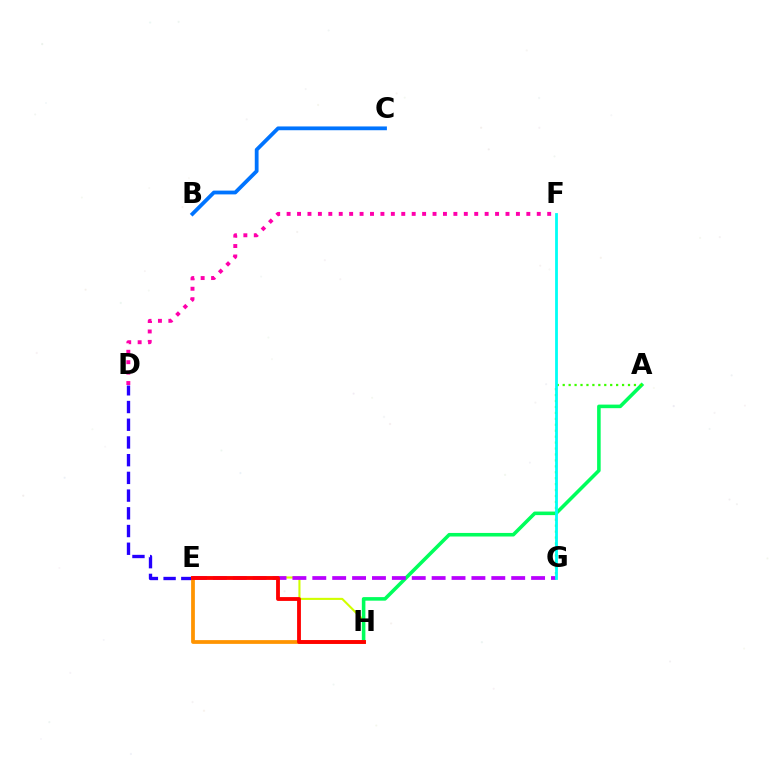{('E', 'H'): [{'color': '#d1ff00', 'line_style': 'solid', 'thickness': 1.51}, {'color': '#ff9400', 'line_style': 'solid', 'thickness': 2.7}, {'color': '#ff0000', 'line_style': 'solid', 'thickness': 2.76}], ('A', 'H'): [{'color': '#00ff5c', 'line_style': 'solid', 'thickness': 2.57}], ('A', 'G'): [{'color': '#3dff00', 'line_style': 'dotted', 'thickness': 1.61}], ('D', 'E'): [{'color': '#2500ff', 'line_style': 'dashed', 'thickness': 2.41}], ('E', 'G'): [{'color': '#b900ff', 'line_style': 'dashed', 'thickness': 2.7}], ('D', 'F'): [{'color': '#ff00ac', 'line_style': 'dotted', 'thickness': 2.83}], ('F', 'G'): [{'color': '#00fff6', 'line_style': 'solid', 'thickness': 2.01}], ('B', 'C'): [{'color': '#0074ff', 'line_style': 'solid', 'thickness': 2.73}]}